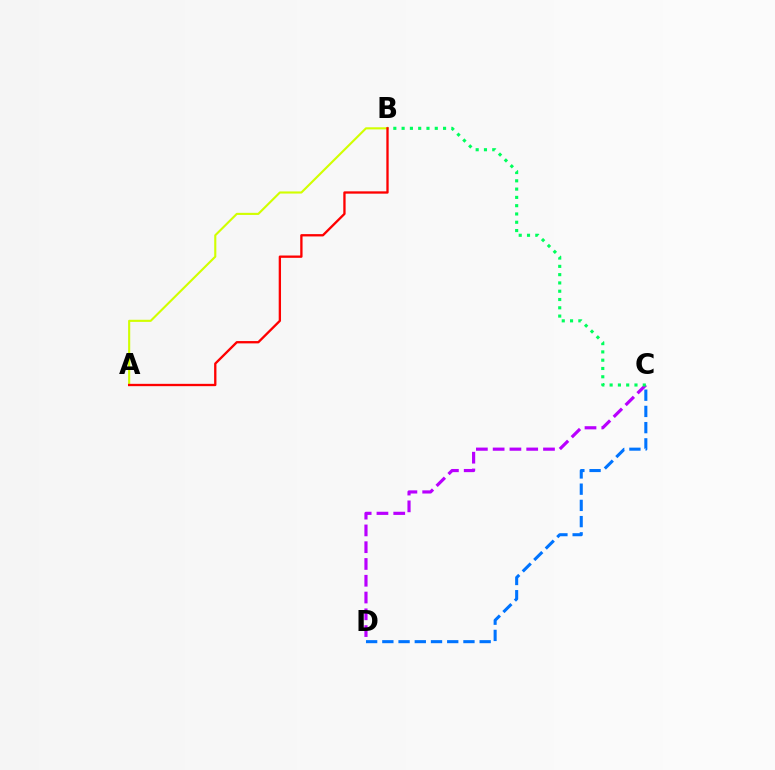{('C', 'D'): [{'color': '#b900ff', 'line_style': 'dashed', 'thickness': 2.28}, {'color': '#0074ff', 'line_style': 'dashed', 'thickness': 2.2}], ('B', 'C'): [{'color': '#00ff5c', 'line_style': 'dotted', 'thickness': 2.25}], ('A', 'B'): [{'color': '#d1ff00', 'line_style': 'solid', 'thickness': 1.53}, {'color': '#ff0000', 'line_style': 'solid', 'thickness': 1.67}]}